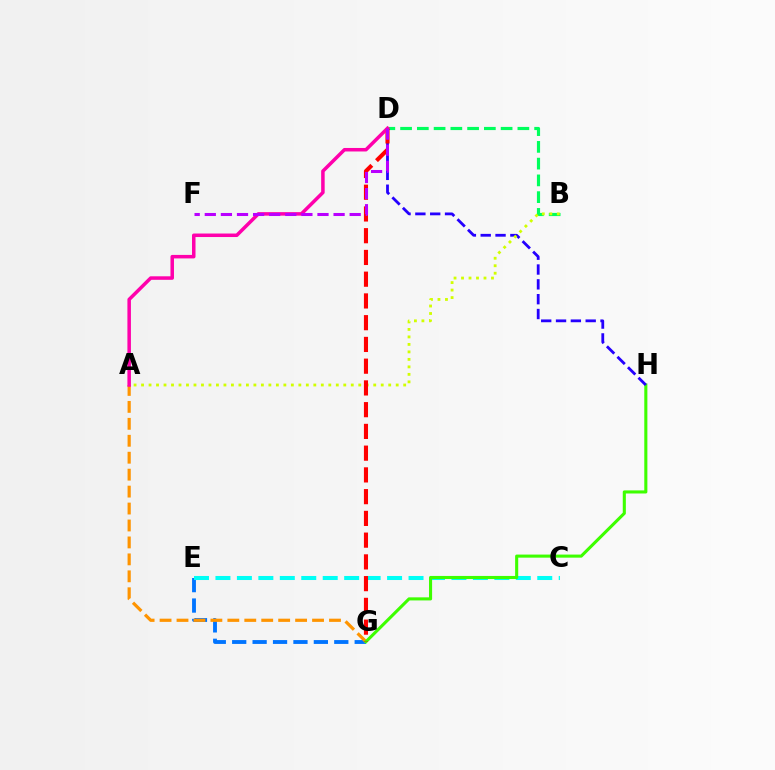{('E', 'G'): [{'color': '#0074ff', 'line_style': 'dashed', 'thickness': 2.77}], ('A', 'G'): [{'color': '#ff9400', 'line_style': 'dashed', 'thickness': 2.3}], ('C', 'E'): [{'color': '#00fff6', 'line_style': 'dashed', 'thickness': 2.91}], ('G', 'H'): [{'color': '#3dff00', 'line_style': 'solid', 'thickness': 2.22}], ('D', 'H'): [{'color': '#2500ff', 'line_style': 'dashed', 'thickness': 2.01}], ('B', 'D'): [{'color': '#00ff5c', 'line_style': 'dashed', 'thickness': 2.28}], ('A', 'B'): [{'color': '#d1ff00', 'line_style': 'dotted', 'thickness': 2.03}], ('D', 'G'): [{'color': '#ff0000', 'line_style': 'dashed', 'thickness': 2.95}], ('A', 'D'): [{'color': '#ff00ac', 'line_style': 'solid', 'thickness': 2.53}], ('D', 'F'): [{'color': '#b900ff', 'line_style': 'dashed', 'thickness': 2.19}]}